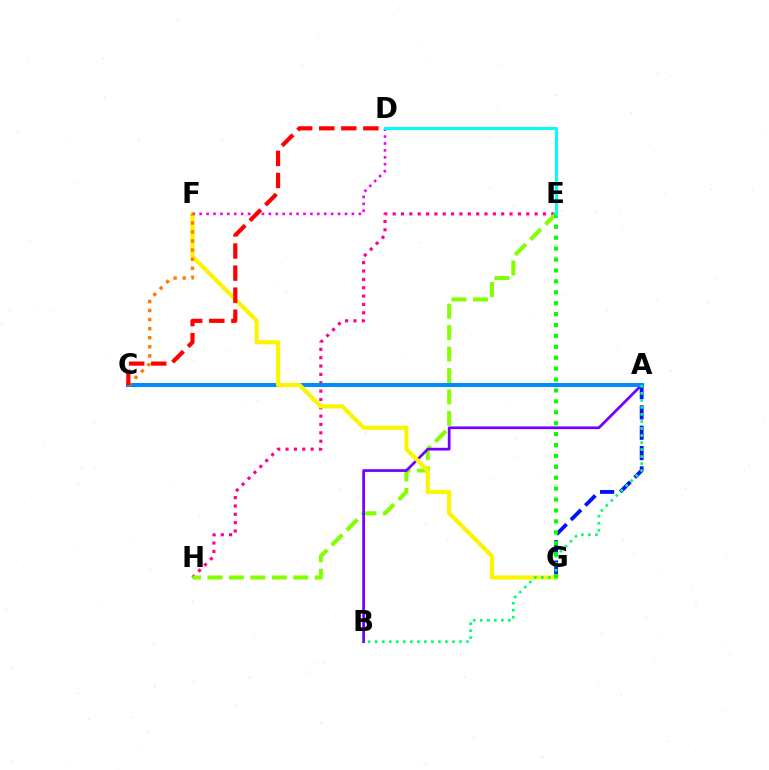{('E', 'H'): [{'color': '#ff0094', 'line_style': 'dotted', 'thickness': 2.27}, {'color': '#84ff00', 'line_style': 'dashed', 'thickness': 2.91}], ('A', 'G'): [{'color': '#0010ff', 'line_style': 'dashed', 'thickness': 2.76}], ('A', 'B'): [{'color': '#7200ff', 'line_style': 'solid', 'thickness': 1.96}, {'color': '#00ff74', 'line_style': 'dotted', 'thickness': 1.91}], ('A', 'C'): [{'color': '#008cff', 'line_style': 'solid', 'thickness': 2.88}], ('F', 'G'): [{'color': '#fcf500', 'line_style': 'solid', 'thickness': 3.0}], ('D', 'F'): [{'color': '#ee00ff', 'line_style': 'dotted', 'thickness': 1.88}], ('E', 'G'): [{'color': '#08ff00', 'line_style': 'dotted', 'thickness': 2.96}], ('D', 'E'): [{'color': '#00fff6', 'line_style': 'solid', 'thickness': 2.16}], ('C', 'F'): [{'color': '#ff7c00', 'line_style': 'dotted', 'thickness': 2.46}], ('C', 'D'): [{'color': '#ff0000', 'line_style': 'dashed', 'thickness': 3.0}]}